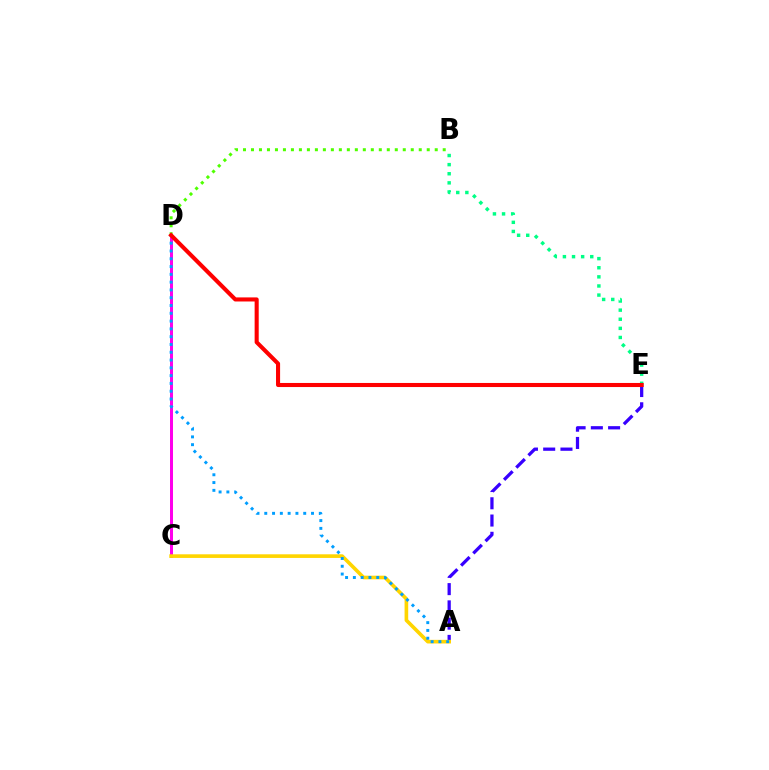{('B', 'E'): [{'color': '#00ff86', 'line_style': 'dotted', 'thickness': 2.48}], ('C', 'D'): [{'color': '#ff00ed', 'line_style': 'solid', 'thickness': 2.16}], ('A', 'E'): [{'color': '#3700ff', 'line_style': 'dashed', 'thickness': 2.34}], ('A', 'C'): [{'color': '#ffd500', 'line_style': 'solid', 'thickness': 2.62}], ('A', 'D'): [{'color': '#009eff', 'line_style': 'dotted', 'thickness': 2.12}], ('B', 'D'): [{'color': '#4fff00', 'line_style': 'dotted', 'thickness': 2.17}], ('D', 'E'): [{'color': '#ff0000', 'line_style': 'solid', 'thickness': 2.94}]}